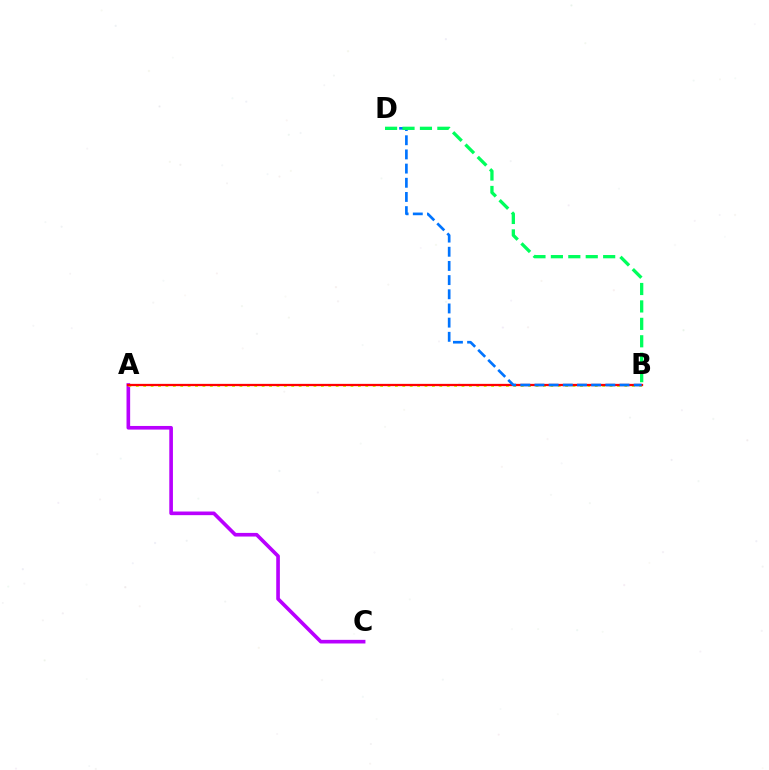{('A', 'C'): [{'color': '#b900ff', 'line_style': 'solid', 'thickness': 2.62}], ('A', 'B'): [{'color': '#d1ff00', 'line_style': 'dotted', 'thickness': 2.01}, {'color': '#ff0000', 'line_style': 'solid', 'thickness': 1.64}], ('B', 'D'): [{'color': '#0074ff', 'line_style': 'dashed', 'thickness': 1.93}, {'color': '#00ff5c', 'line_style': 'dashed', 'thickness': 2.37}]}